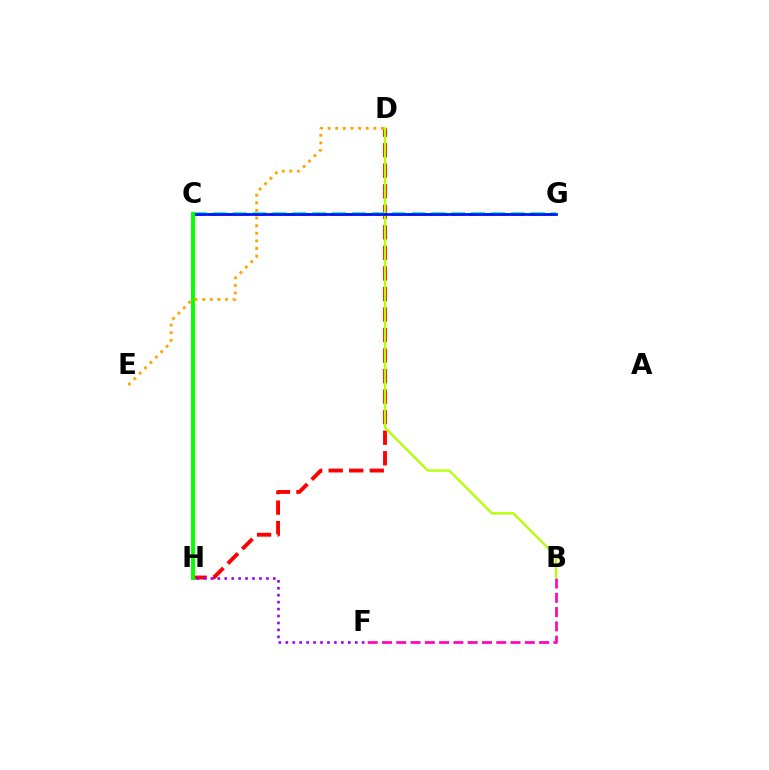{('D', 'H'): [{'color': '#ff0000', 'line_style': 'dashed', 'thickness': 2.79}], ('B', 'F'): [{'color': '#ff00bd', 'line_style': 'dashed', 'thickness': 1.94}], ('F', 'H'): [{'color': '#9b00ff', 'line_style': 'dotted', 'thickness': 1.89}], ('C', 'G'): [{'color': '#00ff9d', 'line_style': 'dashed', 'thickness': 2.7}, {'color': '#00b5ff', 'line_style': 'dashed', 'thickness': 2.07}, {'color': '#0010ff', 'line_style': 'solid', 'thickness': 1.96}], ('B', 'D'): [{'color': '#b3ff00', 'line_style': 'solid', 'thickness': 1.64}], ('C', 'H'): [{'color': '#08ff00', 'line_style': 'solid', 'thickness': 2.83}], ('D', 'E'): [{'color': '#ffa500', 'line_style': 'dotted', 'thickness': 2.07}]}